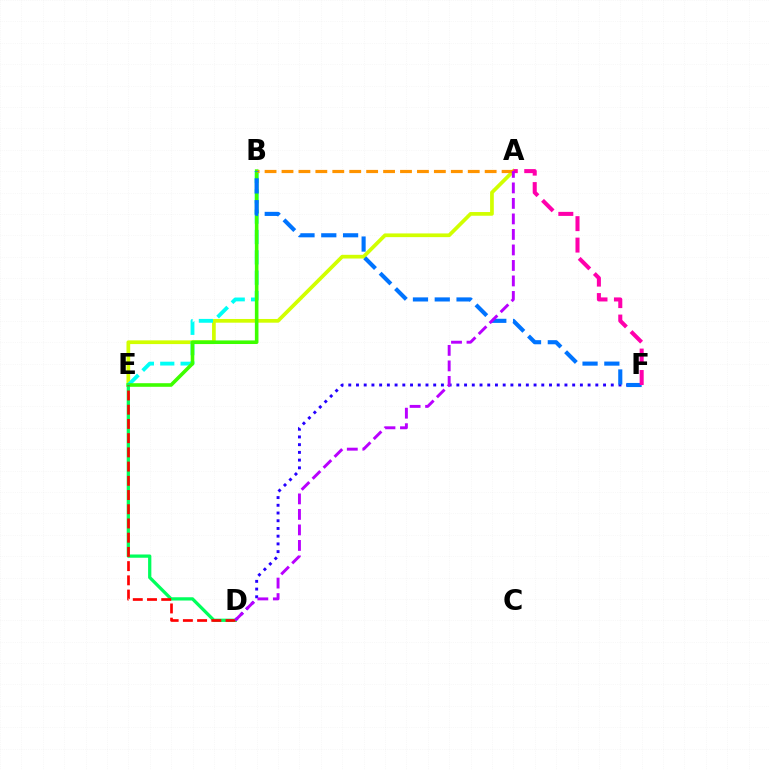{('D', 'F'): [{'color': '#2500ff', 'line_style': 'dotted', 'thickness': 2.1}], ('A', 'E'): [{'color': '#d1ff00', 'line_style': 'solid', 'thickness': 2.67}], ('B', 'E'): [{'color': '#00fff6', 'line_style': 'dashed', 'thickness': 2.76}, {'color': '#3dff00', 'line_style': 'solid', 'thickness': 2.59}], ('A', 'B'): [{'color': '#ff9400', 'line_style': 'dashed', 'thickness': 2.3}], ('B', 'F'): [{'color': '#0074ff', 'line_style': 'dashed', 'thickness': 2.96}], ('A', 'F'): [{'color': '#ff00ac', 'line_style': 'dashed', 'thickness': 2.91}], ('D', 'E'): [{'color': '#00ff5c', 'line_style': 'solid', 'thickness': 2.35}, {'color': '#ff0000', 'line_style': 'dashed', 'thickness': 1.93}], ('A', 'D'): [{'color': '#b900ff', 'line_style': 'dashed', 'thickness': 2.11}]}